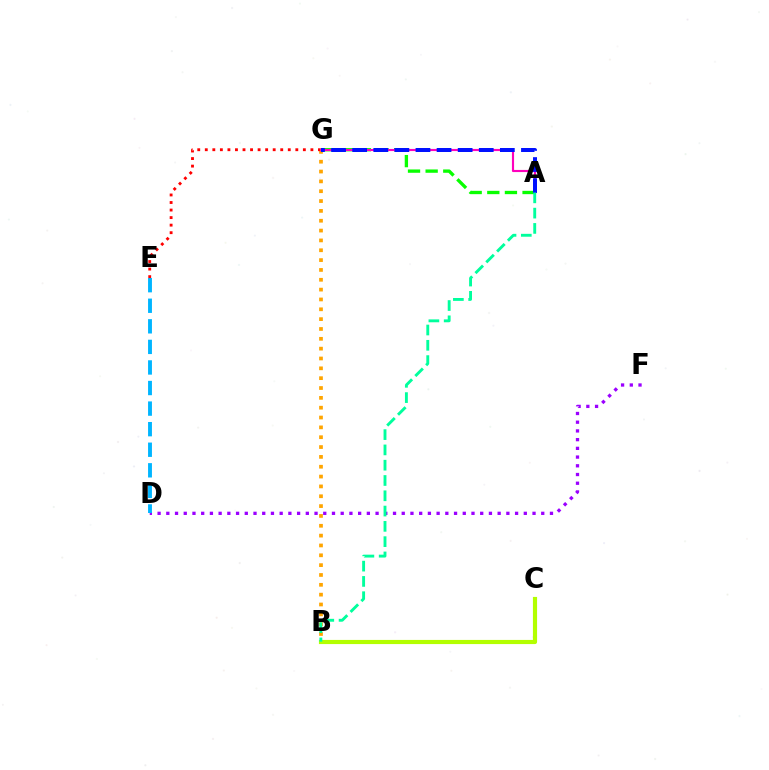{('D', 'F'): [{'color': '#9b00ff', 'line_style': 'dotted', 'thickness': 2.37}], ('B', 'G'): [{'color': '#ffa500', 'line_style': 'dotted', 'thickness': 2.67}], ('D', 'E'): [{'color': '#00b5ff', 'line_style': 'dashed', 'thickness': 2.79}], ('B', 'C'): [{'color': '#b3ff00', 'line_style': 'solid', 'thickness': 2.99}], ('E', 'G'): [{'color': '#ff0000', 'line_style': 'dotted', 'thickness': 2.05}], ('A', 'G'): [{'color': '#08ff00', 'line_style': 'dashed', 'thickness': 2.39}, {'color': '#ff00bd', 'line_style': 'solid', 'thickness': 1.54}, {'color': '#0010ff', 'line_style': 'dashed', 'thickness': 2.87}], ('A', 'B'): [{'color': '#00ff9d', 'line_style': 'dashed', 'thickness': 2.08}]}